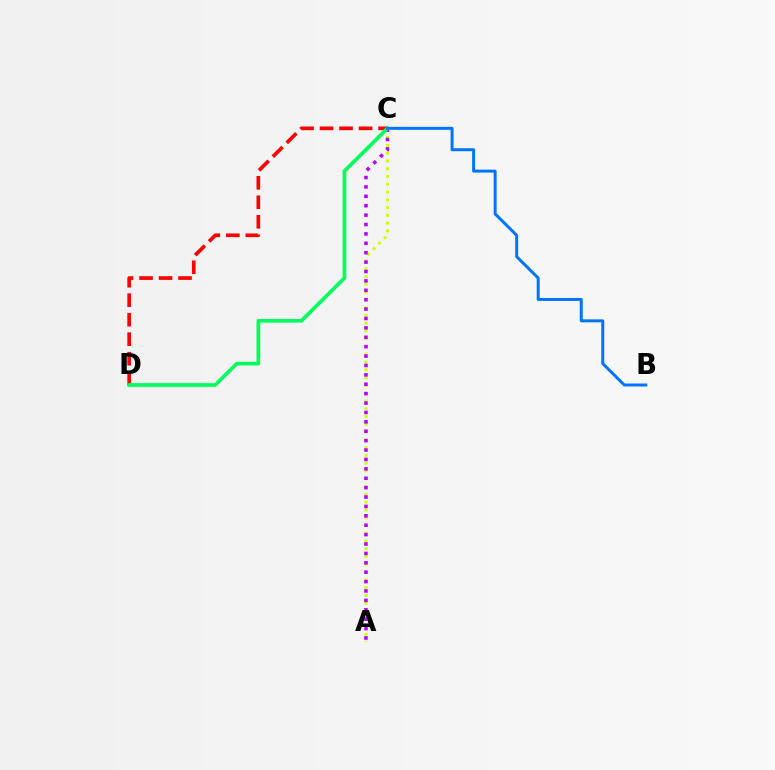{('A', 'C'): [{'color': '#d1ff00', 'line_style': 'dotted', 'thickness': 2.11}, {'color': '#b900ff', 'line_style': 'dotted', 'thickness': 2.55}], ('C', 'D'): [{'color': '#ff0000', 'line_style': 'dashed', 'thickness': 2.65}, {'color': '#00ff5c', 'line_style': 'solid', 'thickness': 2.66}], ('B', 'C'): [{'color': '#0074ff', 'line_style': 'solid', 'thickness': 2.14}]}